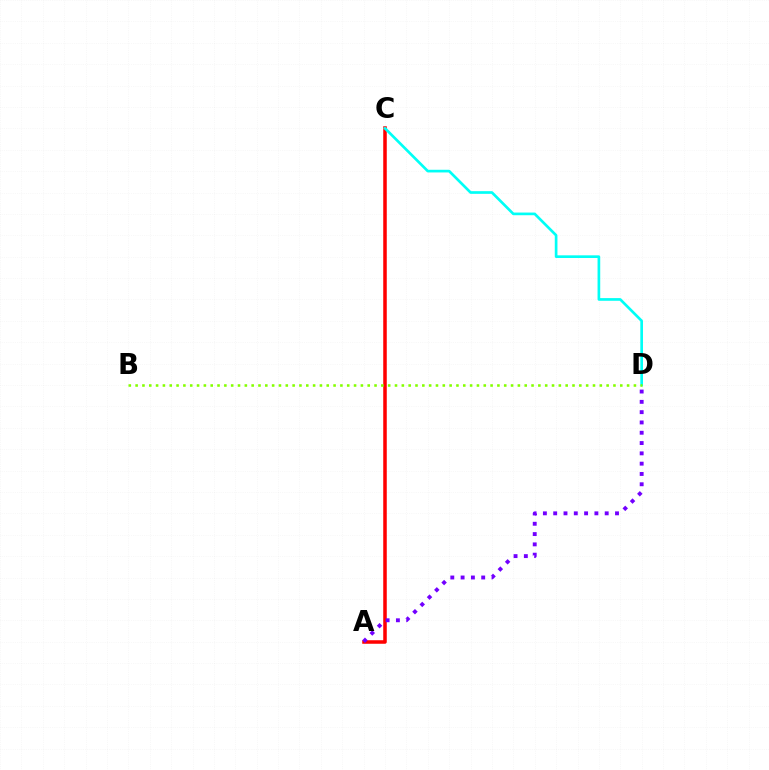{('A', 'C'): [{'color': '#ff0000', 'line_style': 'solid', 'thickness': 2.55}], ('A', 'D'): [{'color': '#7200ff', 'line_style': 'dotted', 'thickness': 2.8}], ('C', 'D'): [{'color': '#00fff6', 'line_style': 'solid', 'thickness': 1.93}], ('B', 'D'): [{'color': '#84ff00', 'line_style': 'dotted', 'thickness': 1.85}]}